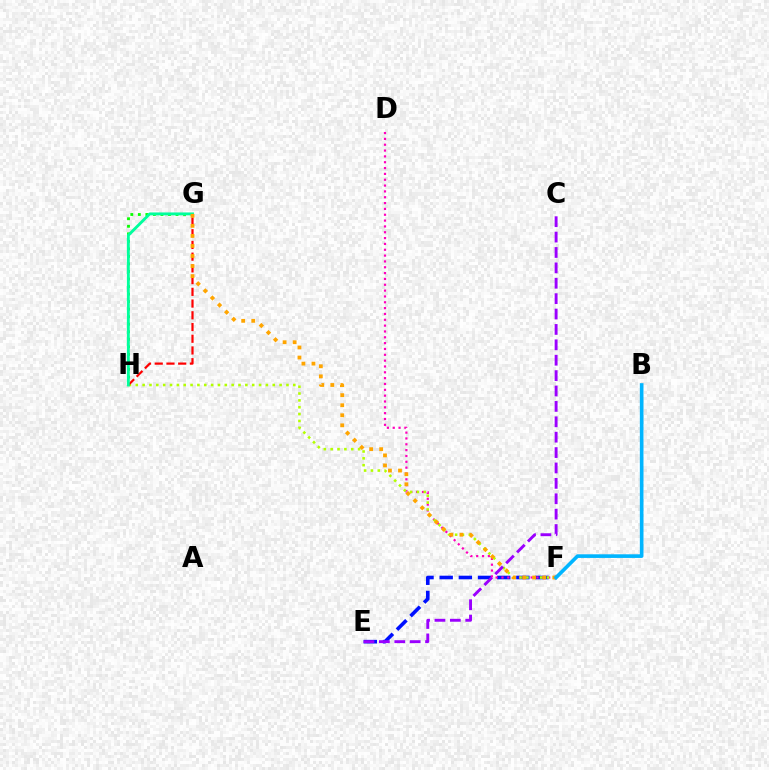{('E', 'F'): [{'color': '#0010ff', 'line_style': 'dashed', 'thickness': 2.6}], ('D', 'F'): [{'color': '#ff00bd', 'line_style': 'dotted', 'thickness': 1.59}], ('F', 'H'): [{'color': '#b3ff00', 'line_style': 'dotted', 'thickness': 1.86}], ('G', 'H'): [{'color': '#08ff00', 'line_style': 'dotted', 'thickness': 2.05}, {'color': '#ff0000', 'line_style': 'dashed', 'thickness': 1.59}, {'color': '#00ff9d', 'line_style': 'solid', 'thickness': 2.08}], ('F', 'G'): [{'color': '#ffa500', 'line_style': 'dotted', 'thickness': 2.73}], ('B', 'F'): [{'color': '#00b5ff', 'line_style': 'solid', 'thickness': 2.62}], ('C', 'E'): [{'color': '#9b00ff', 'line_style': 'dashed', 'thickness': 2.09}]}